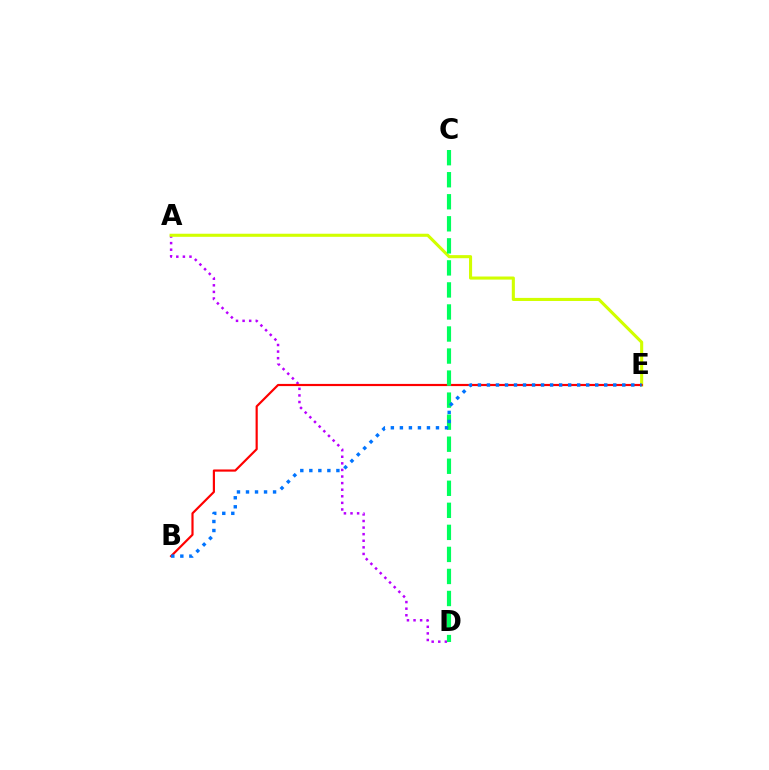{('A', 'D'): [{'color': '#b900ff', 'line_style': 'dotted', 'thickness': 1.79}], ('A', 'E'): [{'color': '#d1ff00', 'line_style': 'solid', 'thickness': 2.22}], ('B', 'E'): [{'color': '#ff0000', 'line_style': 'solid', 'thickness': 1.57}, {'color': '#0074ff', 'line_style': 'dotted', 'thickness': 2.45}], ('C', 'D'): [{'color': '#00ff5c', 'line_style': 'dashed', 'thickness': 2.99}]}